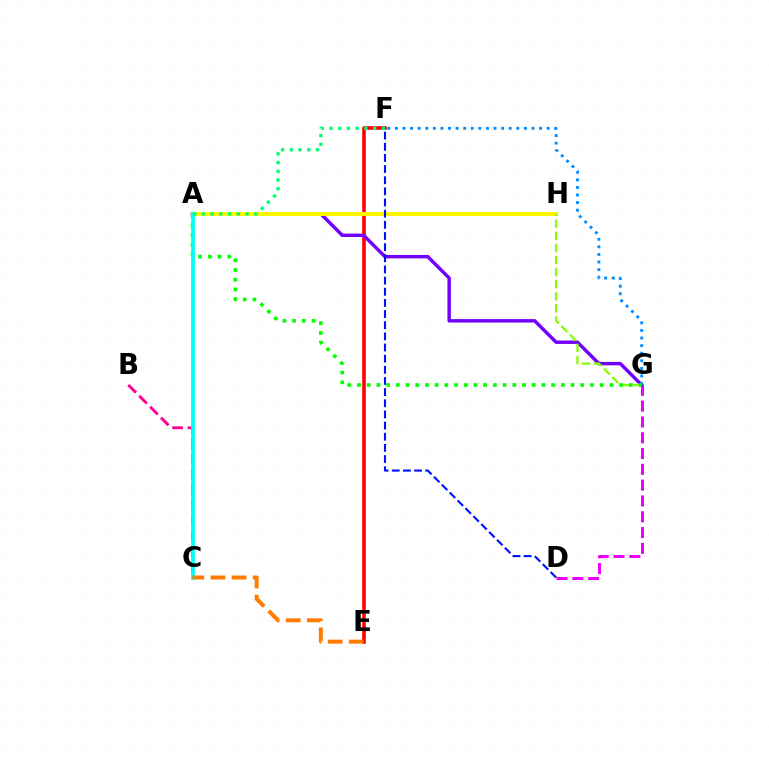{('D', 'G'): [{'color': '#ee00ff', 'line_style': 'dashed', 'thickness': 2.15}], ('E', 'F'): [{'color': '#ff0000', 'line_style': 'solid', 'thickness': 2.58}], ('A', 'G'): [{'color': '#7200ff', 'line_style': 'solid', 'thickness': 2.48}, {'color': '#08ff00', 'line_style': 'dotted', 'thickness': 2.64}], ('A', 'H'): [{'color': '#fcf500', 'line_style': 'solid', 'thickness': 2.88}], ('B', 'C'): [{'color': '#ff0094', 'line_style': 'dashed', 'thickness': 2.09}], ('G', 'H'): [{'color': '#84ff00', 'line_style': 'dashed', 'thickness': 1.64}], ('F', 'G'): [{'color': '#008cff', 'line_style': 'dotted', 'thickness': 2.06}], ('D', 'F'): [{'color': '#0010ff', 'line_style': 'dashed', 'thickness': 1.52}], ('A', 'C'): [{'color': '#00fff6', 'line_style': 'solid', 'thickness': 2.68}], ('C', 'E'): [{'color': '#ff7c00', 'line_style': 'dashed', 'thickness': 2.87}], ('A', 'F'): [{'color': '#00ff74', 'line_style': 'dotted', 'thickness': 2.37}]}